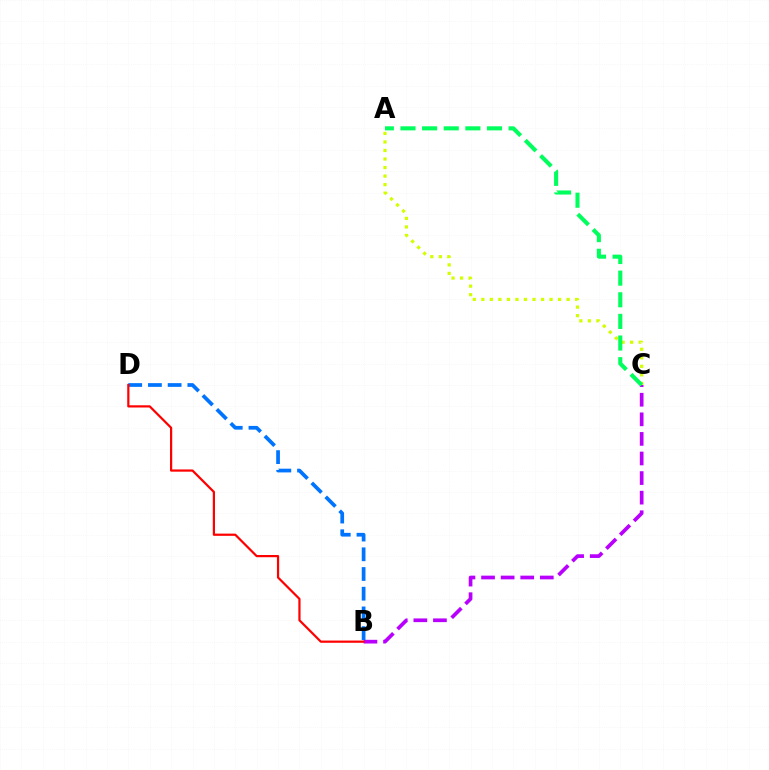{('B', 'C'): [{'color': '#b900ff', 'line_style': 'dashed', 'thickness': 2.66}], ('B', 'D'): [{'color': '#0074ff', 'line_style': 'dashed', 'thickness': 2.68}, {'color': '#ff0000', 'line_style': 'solid', 'thickness': 1.6}], ('A', 'C'): [{'color': '#d1ff00', 'line_style': 'dotted', 'thickness': 2.32}, {'color': '#00ff5c', 'line_style': 'dashed', 'thickness': 2.94}]}